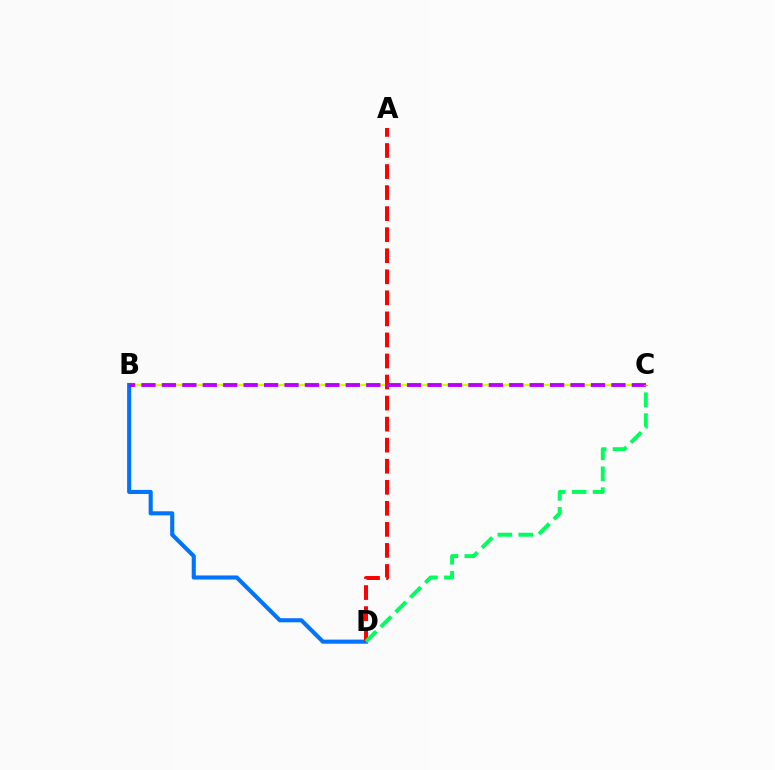{('B', 'C'): [{'color': '#d1ff00', 'line_style': 'solid', 'thickness': 1.71}, {'color': '#b900ff', 'line_style': 'dashed', 'thickness': 2.78}], ('B', 'D'): [{'color': '#0074ff', 'line_style': 'solid', 'thickness': 2.95}], ('A', 'D'): [{'color': '#ff0000', 'line_style': 'dashed', 'thickness': 2.86}], ('C', 'D'): [{'color': '#00ff5c', 'line_style': 'dashed', 'thickness': 2.84}]}